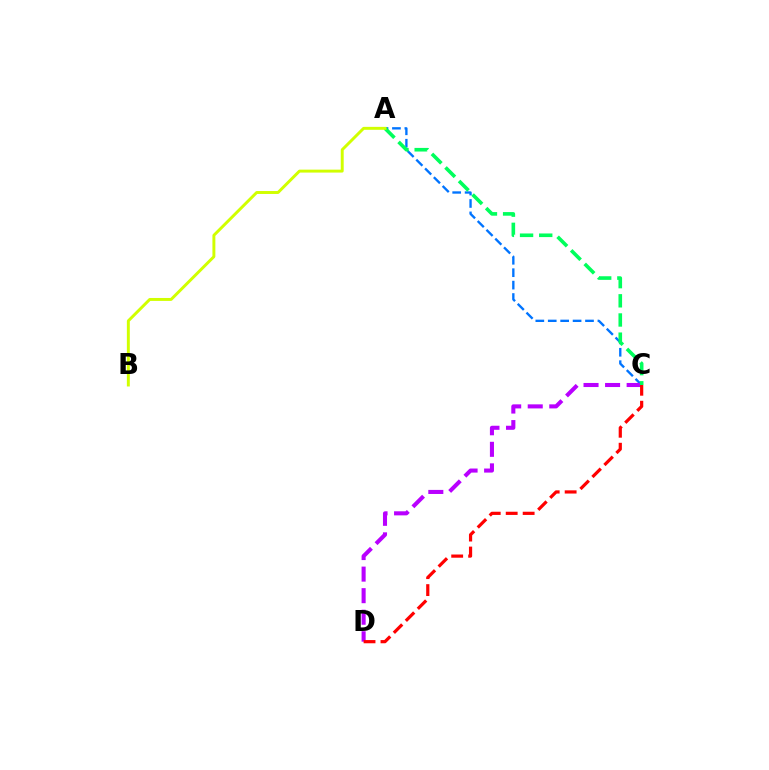{('A', 'C'): [{'color': '#0074ff', 'line_style': 'dashed', 'thickness': 1.69}, {'color': '#00ff5c', 'line_style': 'dashed', 'thickness': 2.6}], ('C', 'D'): [{'color': '#b900ff', 'line_style': 'dashed', 'thickness': 2.93}, {'color': '#ff0000', 'line_style': 'dashed', 'thickness': 2.3}], ('A', 'B'): [{'color': '#d1ff00', 'line_style': 'solid', 'thickness': 2.12}]}